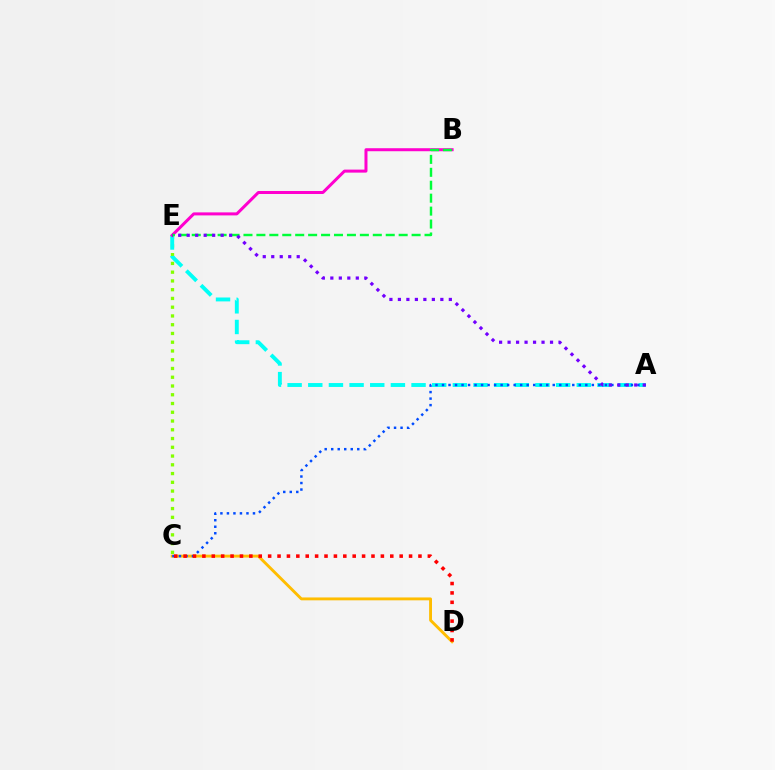{('C', 'D'): [{'color': '#ffbd00', 'line_style': 'solid', 'thickness': 2.07}, {'color': '#ff0000', 'line_style': 'dotted', 'thickness': 2.55}], ('C', 'E'): [{'color': '#84ff00', 'line_style': 'dotted', 'thickness': 2.38}], ('A', 'E'): [{'color': '#00fff6', 'line_style': 'dashed', 'thickness': 2.81}, {'color': '#7200ff', 'line_style': 'dotted', 'thickness': 2.31}], ('A', 'C'): [{'color': '#004bff', 'line_style': 'dotted', 'thickness': 1.77}], ('B', 'E'): [{'color': '#ff00cf', 'line_style': 'solid', 'thickness': 2.17}, {'color': '#00ff39', 'line_style': 'dashed', 'thickness': 1.76}]}